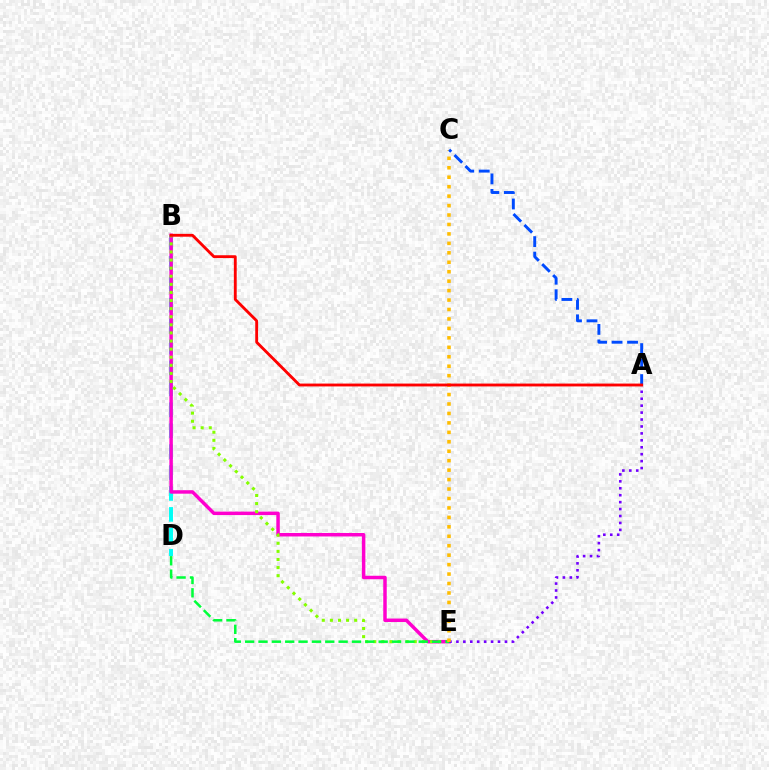{('B', 'D'): [{'color': '#00fff6', 'line_style': 'dashed', 'thickness': 2.84}], ('B', 'E'): [{'color': '#ff00cf', 'line_style': 'solid', 'thickness': 2.5}, {'color': '#84ff00', 'line_style': 'dotted', 'thickness': 2.2}], ('A', 'E'): [{'color': '#7200ff', 'line_style': 'dotted', 'thickness': 1.88}], ('D', 'E'): [{'color': '#00ff39', 'line_style': 'dashed', 'thickness': 1.81}], ('C', 'E'): [{'color': '#ffbd00', 'line_style': 'dotted', 'thickness': 2.57}], ('A', 'C'): [{'color': '#004bff', 'line_style': 'dashed', 'thickness': 2.1}], ('A', 'B'): [{'color': '#ff0000', 'line_style': 'solid', 'thickness': 2.05}]}